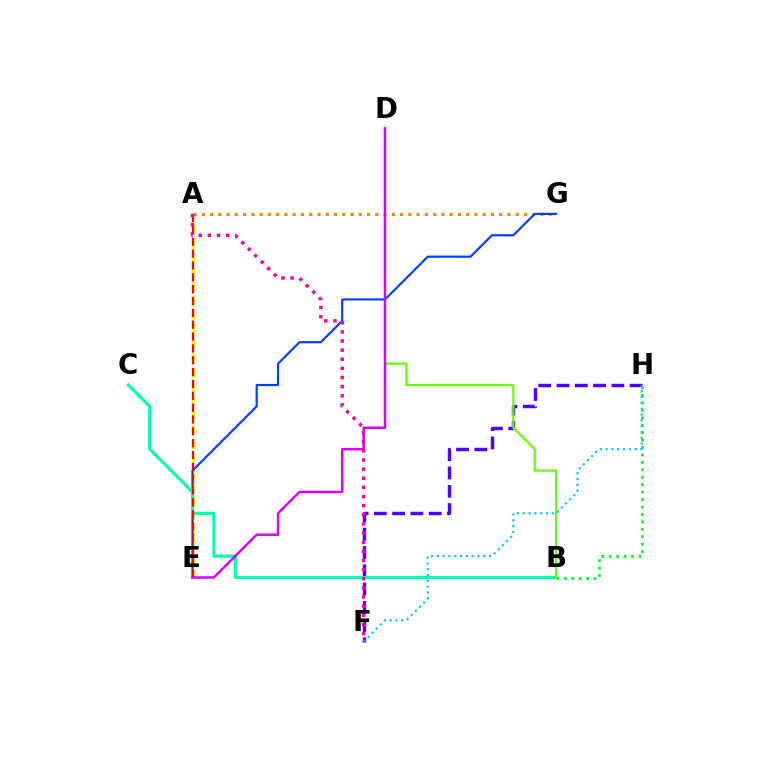{('F', 'H'): [{'color': '#4f00ff', 'line_style': 'dashed', 'thickness': 2.48}, {'color': '#00c7ff', 'line_style': 'dotted', 'thickness': 1.58}], ('A', 'E'): [{'color': '#eeff00', 'line_style': 'dashed', 'thickness': 1.95}, {'color': '#ff0000', 'line_style': 'dashed', 'thickness': 1.61}], ('A', 'G'): [{'color': '#ff8800', 'line_style': 'dotted', 'thickness': 2.24}], ('E', 'G'): [{'color': '#003fff', 'line_style': 'solid', 'thickness': 1.56}], ('B', 'C'): [{'color': '#00ffaf', 'line_style': 'solid', 'thickness': 2.25}], ('B', 'D'): [{'color': '#66ff00', 'line_style': 'solid', 'thickness': 1.58}], ('D', 'E'): [{'color': '#d600ff', 'line_style': 'solid', 'thickness': 1.79}], ('B', 'H'): [{'color': '#00ff27', 'line_style': 'dotted', 'thickness': 2.02}], ('A', 'F'): [{'color': '#ff00a0', 'line_style': 'dotted', 'thickness': 2.48}]}